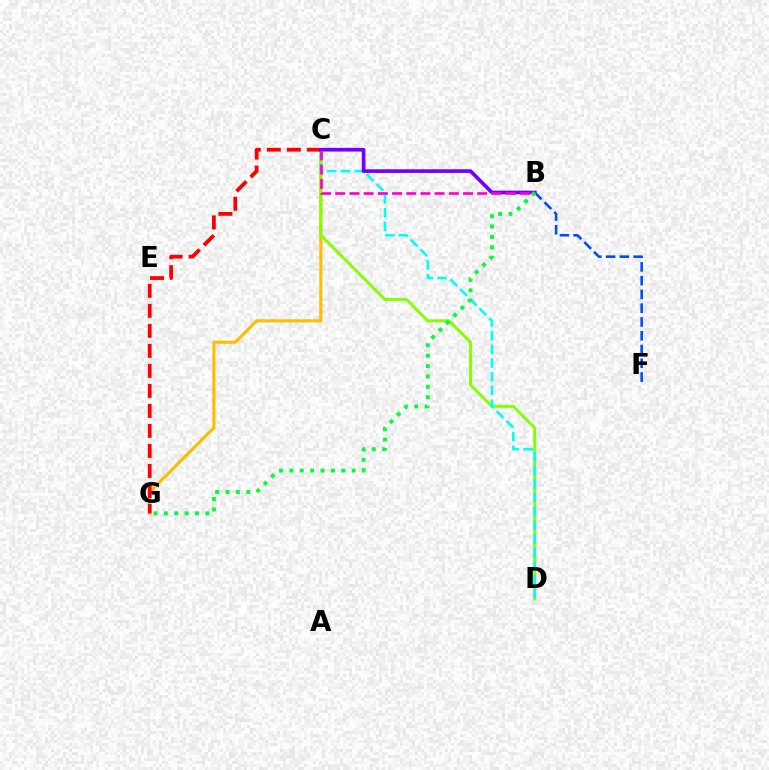{('C', 'G'): [{'color': '#ffbd00', 'line_style': 'solid', 'thickness': 2.25}, {'color': '#ff0000', 'line_style': 'dashed', 'thickness': 2.72}], ('C', 'D'): [{'color': '#84ff00', 'line_style': 'solid', 'thickness': 2.12}, {'color': '#00fff6', 'line_style': 'dashed', 'thickness': 1.87}], ('B', 'C'): [{'color': '#7200ff', 'line_style': 'solid', 'thickness': 2.64}, {'color': '#ff00cf', 'line_style': 'dashed', 'thickness': 1.93}], ('B', 'F'): [{'color': '#004bff', 'line_style': 'dashed', 'thickness': 1.87}], ('B', 'G'): [{'color': '#00ff39', 'line_style': 'dotted', 'thickness': 2.82}]}